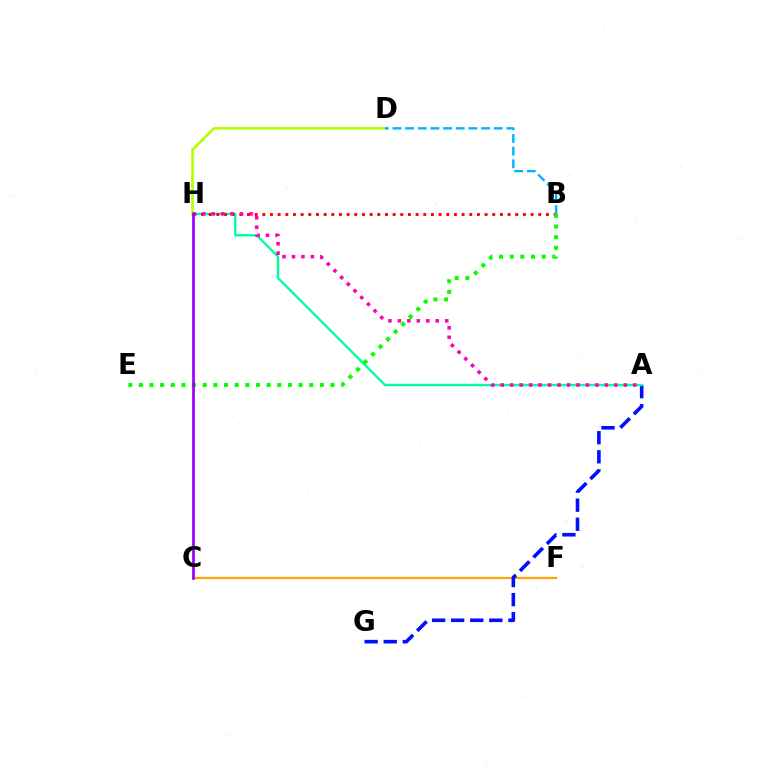{('C', 'F'): [{'color': '#ffa500', 'line_style': 'solid', 'thickness': 1.59}], ('A', 'G'): [{'color': '#0010ff', 'line_style': 'dashed', 'thickness': 2.59}], ('A', 'H'): [{'color': '#00ff9d', 'line_style': 'solid', 'thickness': 1.71}, {'color': '#ff00bd', 'line_style': 'dotted', 'thickness': 2.57}], ('B', 'H'): [{'color': '#ff0000', 'line_style': 'dotted', 'thickness': 2.08}], ('B', 'E'): [{'color': '#08ff00', 'line_style': 'dotted', 'thickness': 2.89}], ('D', 'H'): [{'color': '#b3ff00', 'line_style': 'solid', 'thickness': 1.88}], ('C', 'H'): [{'color': '#9b00ff', 'line_style': 'solid', 'thickness': 1.95}], ('B', 'D'): [{'color': '#00b5ff', 'line_style': 'dashed', 'thickness': 1.72}]}